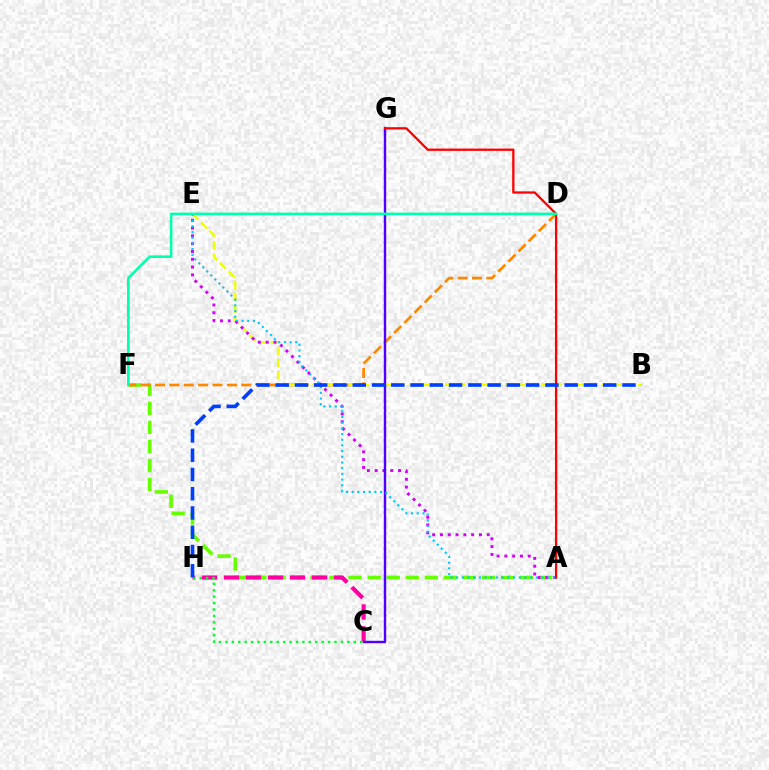{('A', 'F'): [{'color': '#66ff00', 'line_style': 'dashed', 'thickness': 2.59}], ('D', 'F'): [{'color': '#ff8800', 'line_style': 'dashed', 'thickness': 1.95}, {'color': '#00ffaf', 'line_style': 'solid', 'thickness': 1.87}], ('B', 'E'): [{'color': '#eeff00', 'line_style': 'dashed', 'thickness': 1.64}], ('C', 'H'): [{'color': '#ff00a0', 'line_style': 'dashed', 'thickness': 2.99}, {'color': '#00ff27', 'line_style': 'dotted', 'thickness': 1.74}], ('A', 'E'): [{'color': '#d600ff', 'line_style': 'dotted', 'thickness': 2.12}, {'color': '#00c7ff', 'line_style': 'dotted', 'thickness': 1.55}], ('C', 'G'): [{'color': '#4f00ff', 'line_style': 'solid', 'thickness': 1.74}], ('A', 'G'): [{'color': '#ff0000', 'line_style': 'solid', 'thickness': 1.64}], ('B', 'H'): [{'color': '#003fff', 'line_style': 'dashed', 'thickness': 2.62}]}